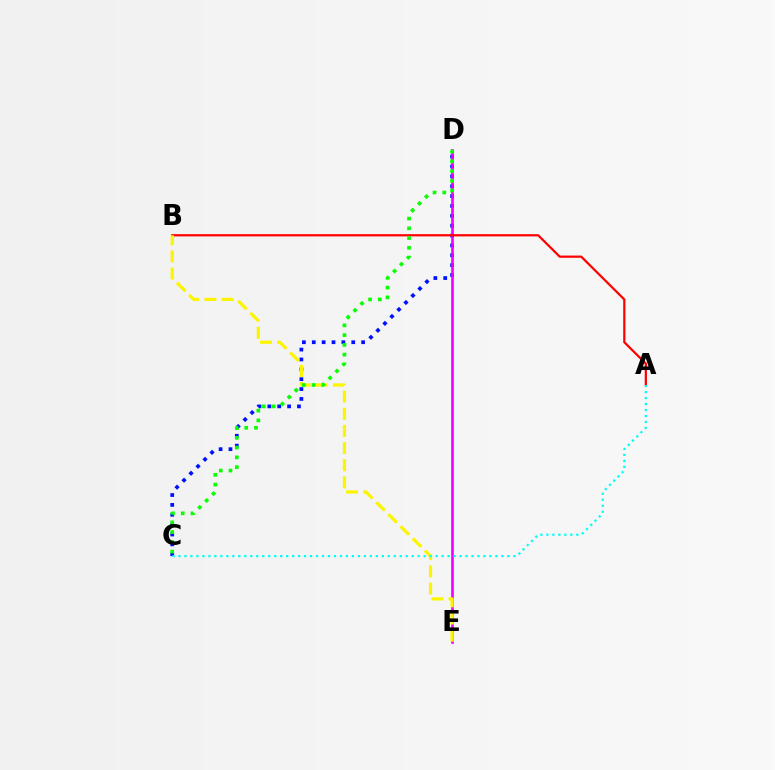{('C', 'D'): [{'color': '#0010ff', 'line_style': 'dotted', 'thickness': 2.68}, {'color': '#08ff00', 'line_style': 'dotted', 'thickness': 2.65}], ('D', 'E'): [{'color': '#ee00ff', 'line_style': 'solid', 'thickness': 1.88}], ('A', 'B'): [{'color': '#ff0000', 'line_style': 'solid', 'thickness': 1.6}], ('B', 'E'): [{'color': '#fcf500', 'line_style': 'dashed', 'thickness': 2.33}], ('A', 'C'): [{'color': '#00fff6', 'line_style': 'dotted', 'thickness': 1.62}]}